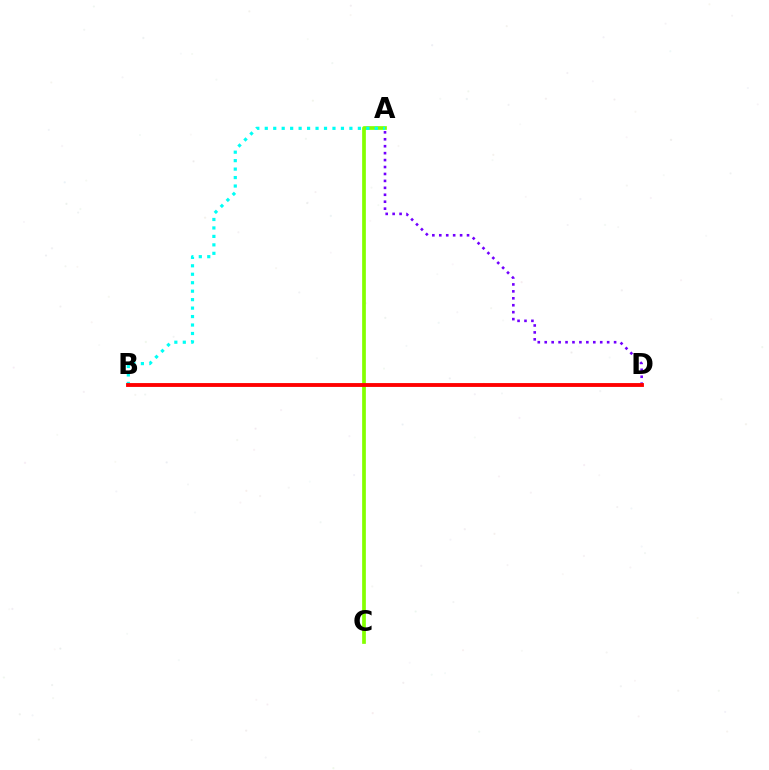{('A', 'D'): [{'color': '#7200ff', 'line_style': 'dotted', 'thickness': 1.89}], ('A', 'C'): [{'color': '#84ff00', 'line_style': 'solid', 'thickness': 2.67}], ('A', 'B'): [{'color': '#00fff6', 'line_style': 'dotted', 'thickness': 2.3}], ('B', 'D'): [{'color': '#ff0000', 'line_style': 'solid', 'thickness': 2.77}]}